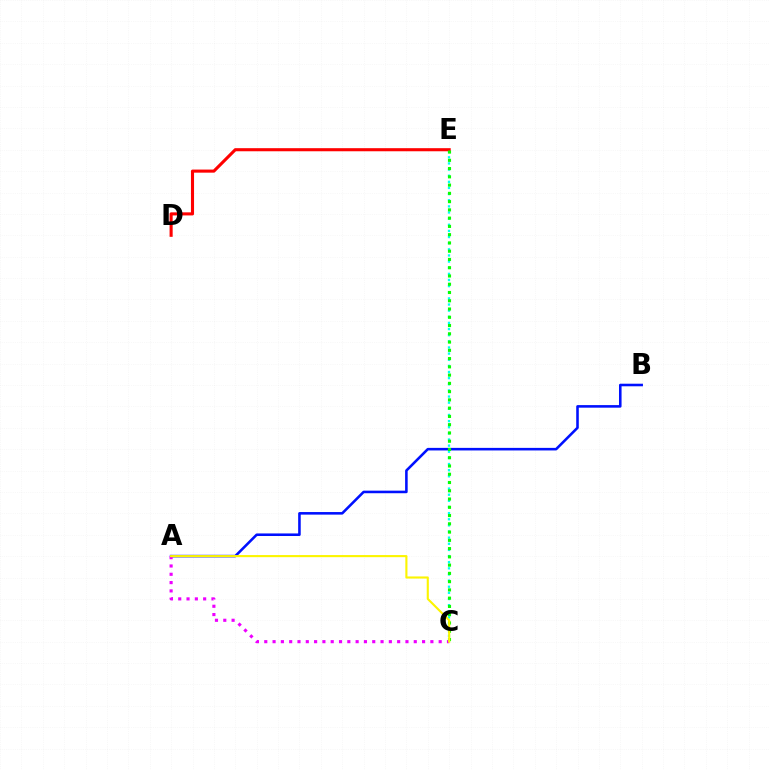{('A', 'B'): [{'color': '#0010ff', 'line_style': 'solid', 'thickness': 1.85}], ('C', 'E'): [{'color': '#00fff6', 'line_style': 'dotted', 'thickness': 1.67}, {'color': '#08ff00', 'line_style': 'dotted', 'thickness': 2.24}], ('D', 'E'): [{'color': '#ff0000', 'line_style': 'solid', 'thickness': 2.23}], ('A', 'C'): [{'color': '#ee00ff', 'line_style': 'dotted', 'thickness': 2.26}, {'color': '#fcf500', 'line_style': 'solid', 'thickness': 1.53}]}